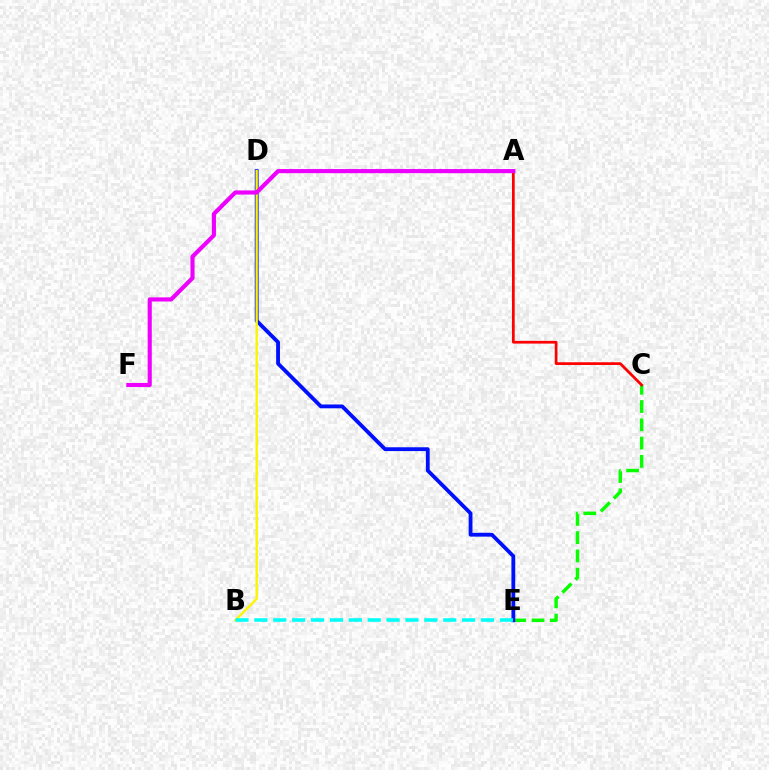{('C', 'E'): [{'color': '#08ff00', 'line_style': 'dashed', 'thickness': 2.48}], ('D', 'E'): [{'color': '#0010ff', 'line_style': 'solid', 'thickness': 2.75}], ('B', 'D'): [{'color': '#fcf500', 'line_style': 'solid', 'thickness': 1.69}], ('A', 'C'): [{'color': '#ff0000', 'line_style': 'solid', 'thickness': 1.97}], ('B', 'E'): [{'color': '#00fff6', 'line_style': 'dashed', 'thickness': 2.57}], ('A', 'F'): [{'color': '#ee00ff', 'line_style': 'solid', 'thickness': 2.97}]}